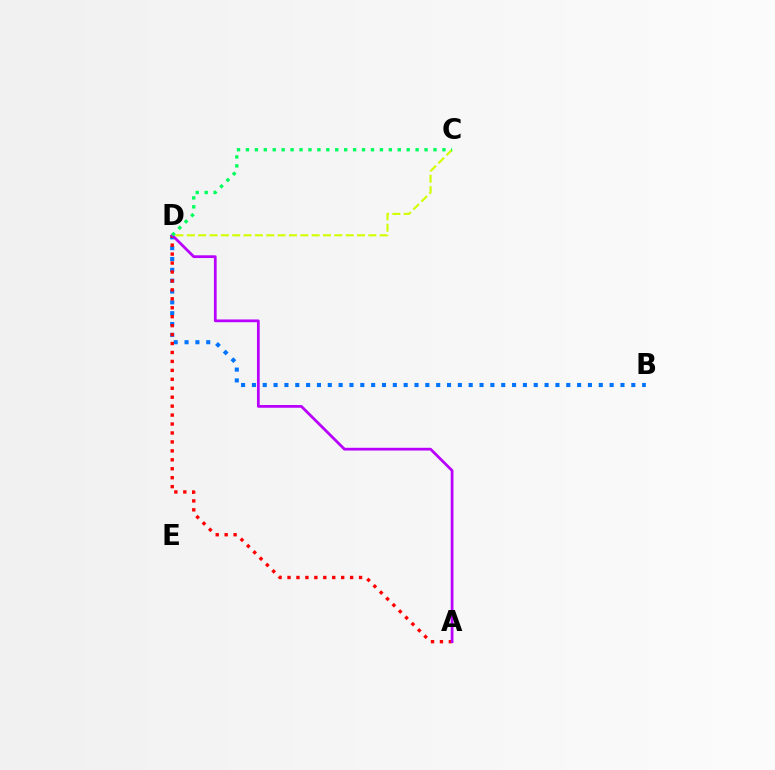{('B', 'D'): [{'color': '#0074ff', 'line_style': 'dotted', 'thickness': 2.95}], ('A', 'D'): [{'color': '#ff0000', 'line_style': 'dotted', 'thickness': 2.43}, {'color': '#b900ff', 'line_style': 'solid', 'thickness': 1.98}], ('C', 'D'): [{'color': '#d1ff00', 'line_style': 'dashed', 'thickness': 1.54}, {'color': '#00ff5c', 'line_style': 'dotted', 'thickness': 2.43}]}